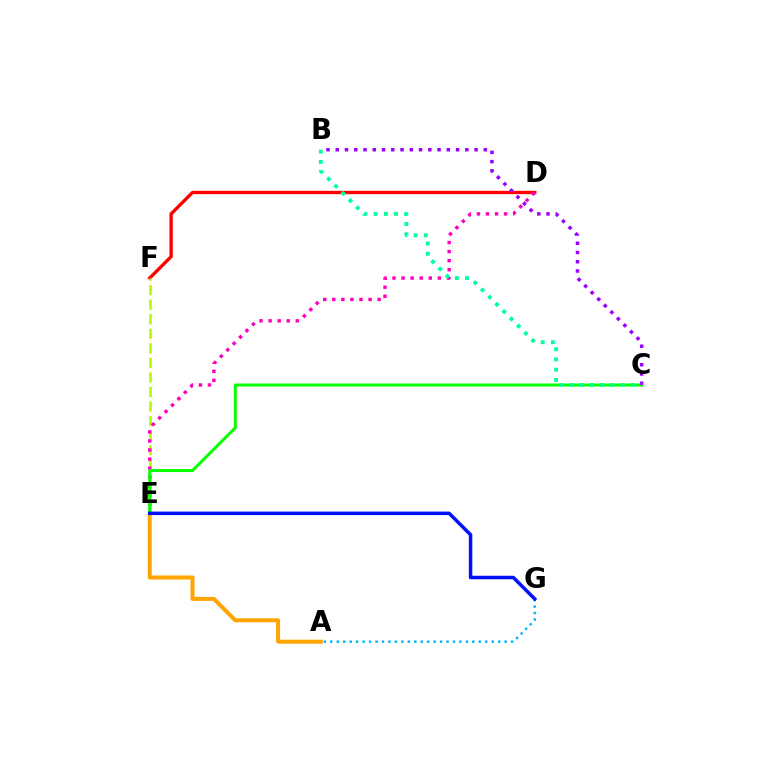{('D', 'F'): [{'color': '#ff0000', 'line_style': 'solid', 'thickness': 2.41}], ('A', 'E'): [{'color': '#ffa500', 'line_style': 'solid', 'thickness': 2.88}], ('A', 'G'): [{'color': '#00b5ff', 'line_style': 'dotted', 'thickness': 1.75}], ('E', 'F'): [{'color': '#b3ff00', 'line_style': 'dashed', 'thickness': 1.98}], ('D', 'E'): [{'color': '#ff00bd', 'line_style': 'dotted', 'thickness': 2.46}], ('C', 'E'): [{'color': '#08ff00', 'line_style': 'solid', 'thickness': 2.15}], ('E', 'G'): [{'color': '#0010ff', 'line_style': 'solid', 'thickness': 2.51}], ('B', 'C'): [{'color': '#9b00ff', 'line_style': 'dotted', 'thickness': 2.51}, {'color': '#00ff9d', 'line_style': 'dotted', 'thickness': 2.78}]}